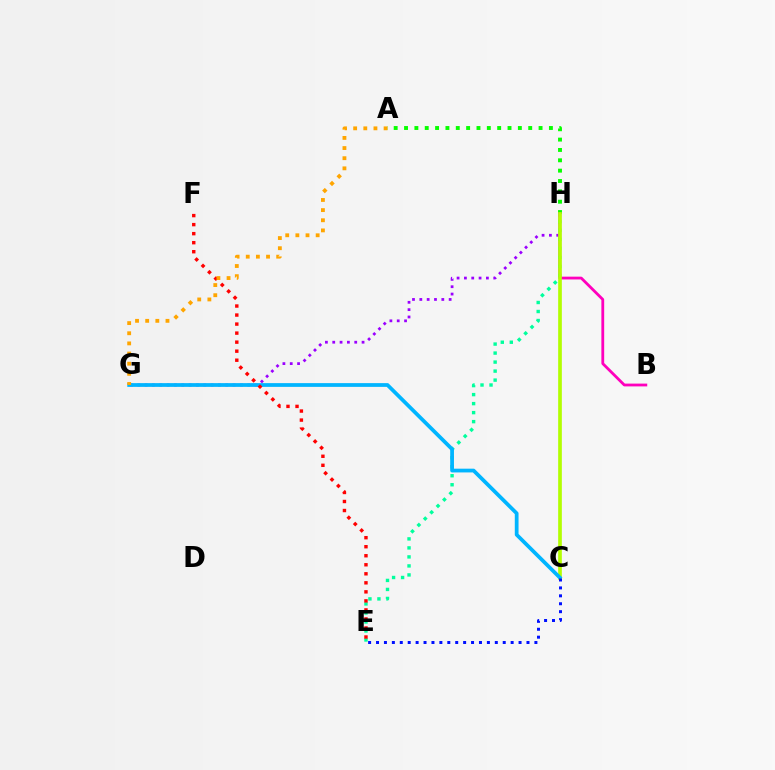{('A', 'H'): [{'color': '#08ff00', 'line_style': 'dotted', 'thickness': 2.81}], ('G', 'H'): [{'color': '#9b00ff', 'line_style': 'dotted', 'thickness': 1.99}], ('B', 'H'): [{'color': '#ff00bd', 'line_style': 'solid', 'thickness': 2.02}], ('E', 'H'): [{'color': '#00ff9d', 'line_style': 'dotted', 'thickness': 2.45}], ('C', 'H'): [{'color': '#b3ff00', 'line_style': 'solid', 'thickness': 2.65}], ('C', 'G'): [{'color': '#00b5ff', 'line_style': 'solid', 'thickness': 2.7}], ('C', 'E'): [{'color': '#0010ff', 'line_style': 'dotted', 'thickness': 2.15}], ('E', 'F'): [{'color': '#ff0000', 'line_style': 'dotted', 'thickness': 2.45}], ('A', 'G'): [{'color': '#ffa500', 'line_style': 'dotted', 'thickness': 2.76}]}